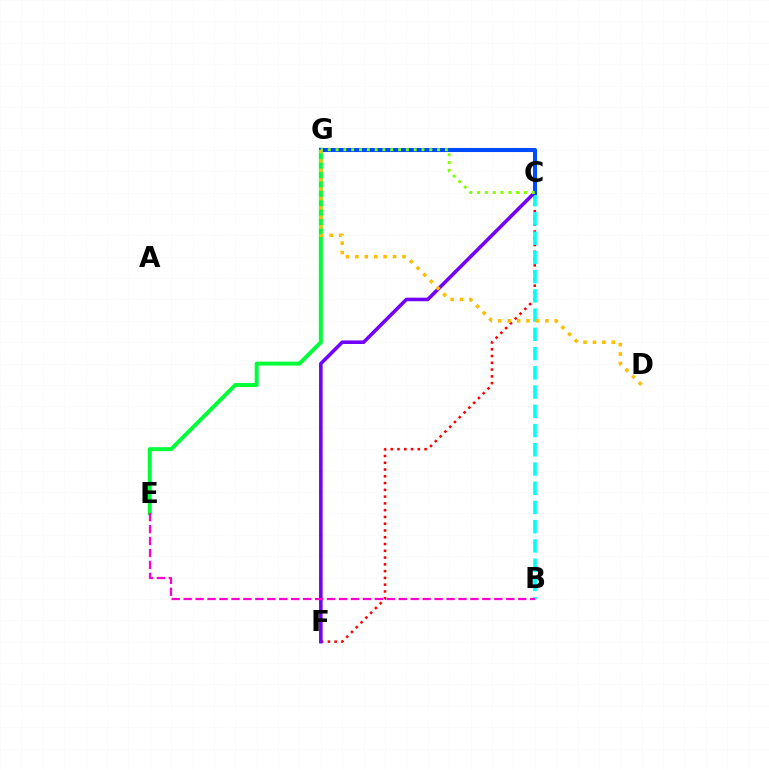{('C', 'F'): [{'color': '#ff0000', 'line_style': 'dotted', 'thickness': 1.84}, {'color': '#7200ff', 'line_style': 'solid', 'thickness': 2.57}], ('E', 'G'): [{'color': '#00ff39', 'line_style': 'solid', 'thickness': 2.85}], ('B', 'C'): [{'color': '#00fff6', 'line_style': 'dashed', 'thickness': 2.61}], ('C', 'G'): [{'color': '#004bff', 'line_style': 'solid', 'thickness': 2.93}, {'color': '#84ff00', 'line_style': 'dotted', 'thickness': 2.12}], ('D', 'G'): [{'color': '#ffbd00', 'line_style': 'dotted', 'thickness': 2.56}], ('B', 'E'): [{'color': '#ff00cf', 'line_style': 'dashed', 'thickness': 1.62}]}